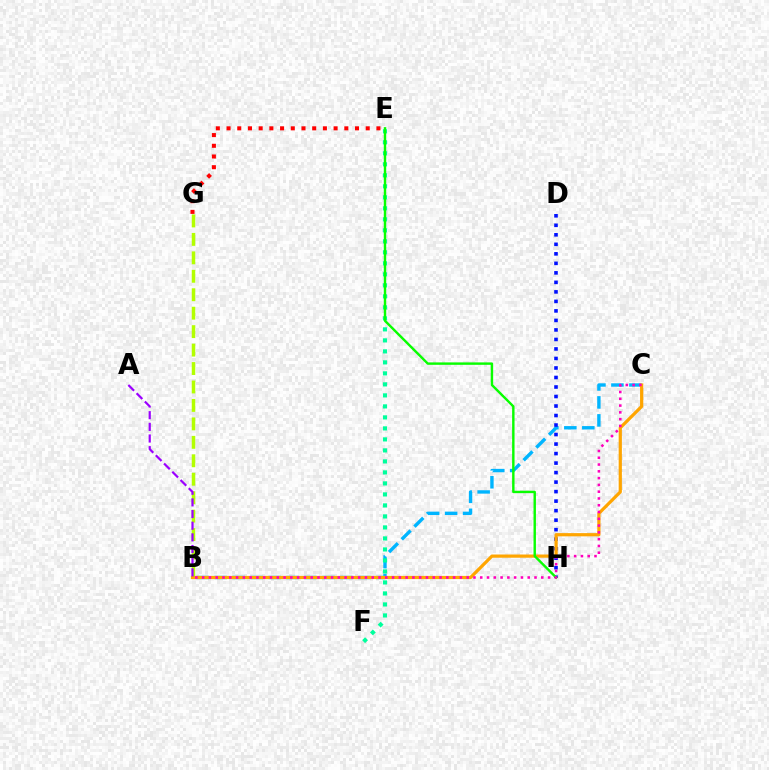{('E', 'G'): [{'color': '#ff0000', 'line_style': 'dotted', 'thickness': 2.91}], ('B', 'C'): [{'color': '#00b5ff', 'line_style': 'dashed', 'thickness': 2.44}, {'color': '#ffa500', 'line_style': 'solid', 'thickness': 2.31}, {'color': '#ff00bd', 'line_style': 'dotted', 'thickness': 1.84}], ('D', 'H'): [{'color': '#0010ff', 'line_style': 'dotted', 'thickness': 2.58}], ('E', 'F'): [{'color': '#00ff9d', 'line_style': 'dotted', 'thickness': 2.99}], ('B', 'G'): [{'color': '#b3ff00', 'line_style': 'dashed', 'thickness': 2.51}], ('E', 'H'): [{'color': '#08ff00', 'line_style': 'solid', 'thickness': 1.74}], ('A', 'B'): [{'color': '#9b00ff', 'line_style': 'dashed', 'thickness': 1.58}]}